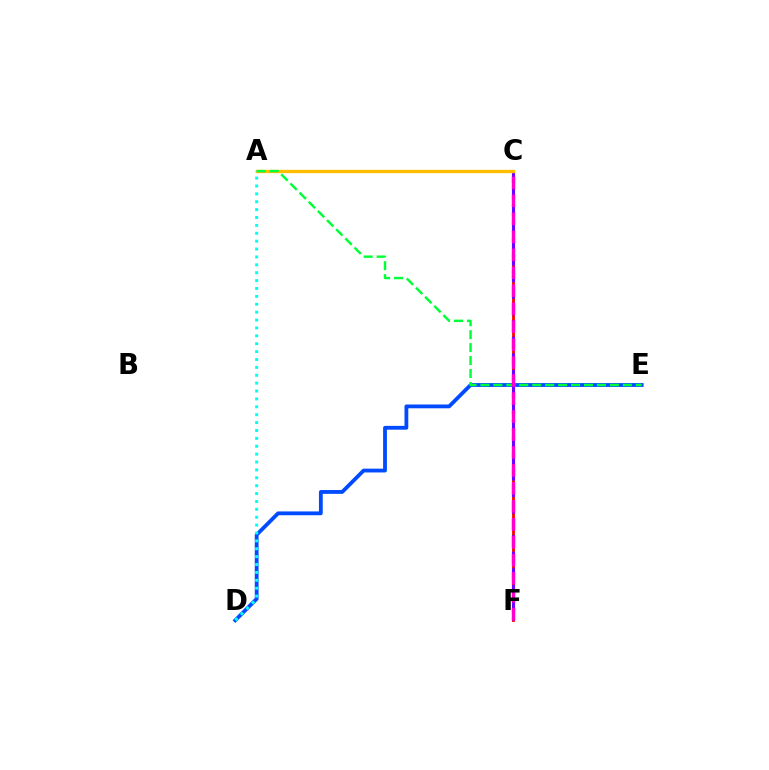{('C', 'F'): [{'color': '#84ff00', 'line_style': 'dotted', 'thickness': 2.25}, {'color': '#ff0000', 'line_style': 'solid', 'thickness': 2.03}, {'color': '#7200ff', 'line_style': 'dashed', 'thickness': 2.25}, {'color': '#ff00cf', 'line_style': 'dashed', 'thickness': 2.44}], ('A', 'C'): [{'color': '#ffbd00', 'line_style': 'solid', 'thickness': 2.4}], ('D', 'E'): [{'color': '#004bff', 'line_style': 'solid', 'thickness': 2.74}], ('A', 'E'): [{'color': '#00ff39', 'line_style': 'dashed', 'thickness': 1.76}], ('A', 'D'): [{'color': '#00fff6', 'line_style': 'dotted', 'thickness': 2.14}]}